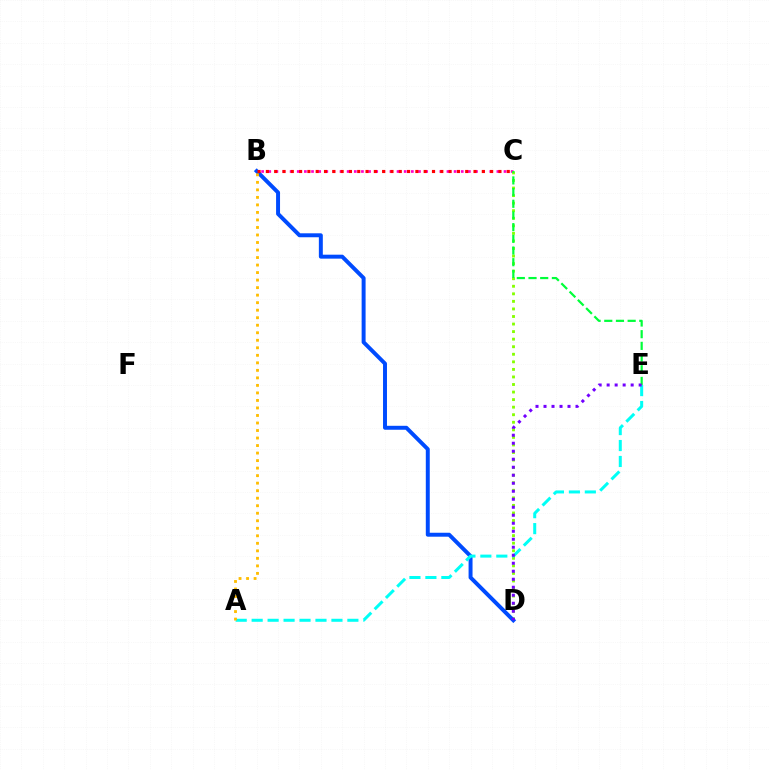{('B', 'C'): [{'color': '#ff00cf', 'line_style': 'dotted', 'thickness': 1.94}, {'color': '#ff0000', 'line_style': 'dotted', 'thickness': 2.26}], ('C', 'D'): [{'color': '#84ff00', 'line_style': 'dotted', 'thickness': 2.05}], ('C', 'E'): [{'color': '#00ff39', 'line_style': 'dashed', 'thickness': 1.59}], ('B', 'D'): [{'color': '#004bff', 'line_style': 'solid', 'thickness': 2.85}], ('A', 'E'): [{'color': '#00fff6', 'line_style': 'dashed', 'thickness': 2.17}], ('A', 'B'): [{'color': '#ffbd00', 'line_style': 'dotted', 'thickness': 2.04}], ('D', 'E'): [{'color': '#7200ff', 'line_style': 'dotted', 'thickness': 2.17}]}